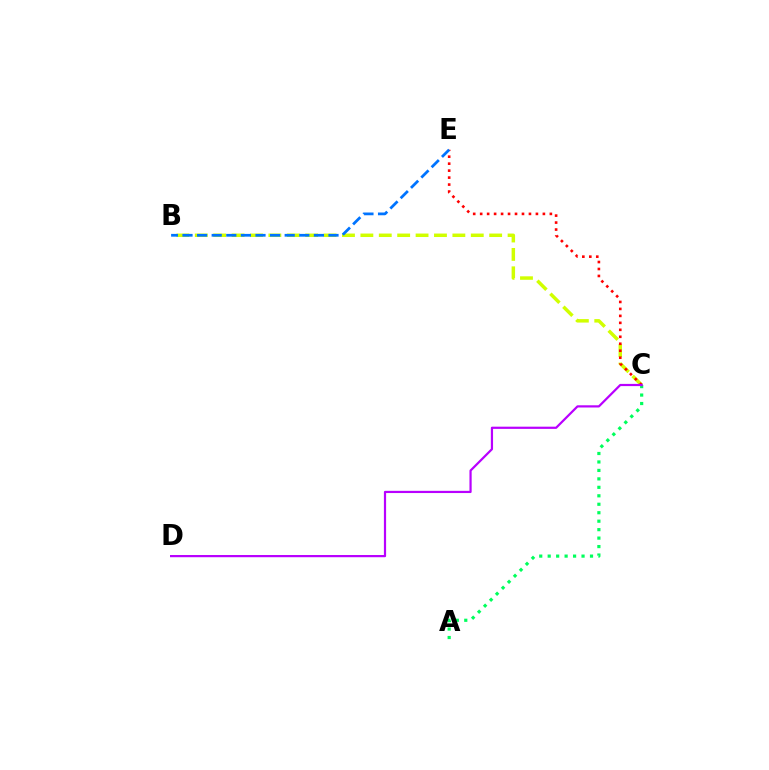{('A', 'C'): [{'color': '#00ff5c', 'line_style': 'dotted', 'thickness': 2.3}], ('B', 'C'): [{'color': '#d1ff00', 'line_style': 'dashed', 'thickness': 2.5}], ('C', 'E'): [{'color': '#ff0000', 'line_style': 'dotted', 'thickness': 1.89}], ('C', 'D'): [{'color': '#b900ff', 'line_style': 'solid', 'thickness': 1.59}], ('B', 'E'): [{'color': '#0074ff', 'line_style': 'dashed', 'thickness': 1.98}]}